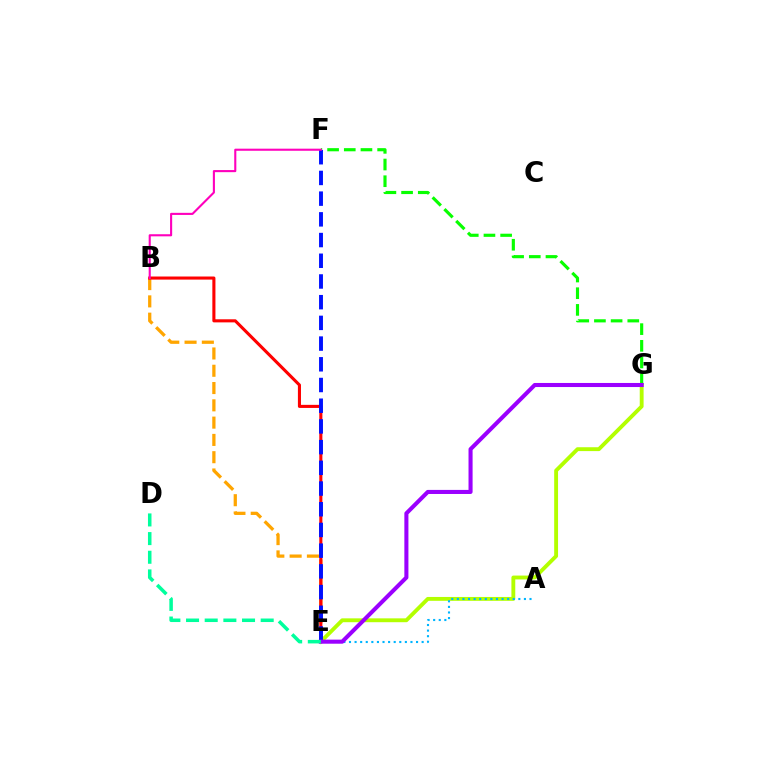{('B', 'E'): [{'color': '#ffa500', 'line_style': 'dashed', 'thickness': 2.35}, {'color': '#ff0000', 'line_style': 'solid', 'thickness': 2.22}], ('E', 'G'): [{'color': '#b3ff00', 'line_style': 'solid', 'thickness': 2.78}, {'color': '#9b00ff', 'line_style': 'solid', 'thickness': 2.93}], ('F', 'G'): [{'color': '#08ff00', 'line_style': 'dashed', 'thickness': 2.27}], ('A', 'E'): [{'color': '#00b5ff', 'line_style': 'dotted', 'thickness': 1.52}], ('E', 'F'): [{'color': '#0010ff', 'line_style': 'dashed', 'thickness': 2.81}], ('B', 'F'): [{'color': '#ff00bd', 'line_style': 'solid', 'thickness': 1.51}], ('D', 'E'): [{'color': '#00ff9d', 'line_style': 'dashed', 'thickness': 2.54}]}